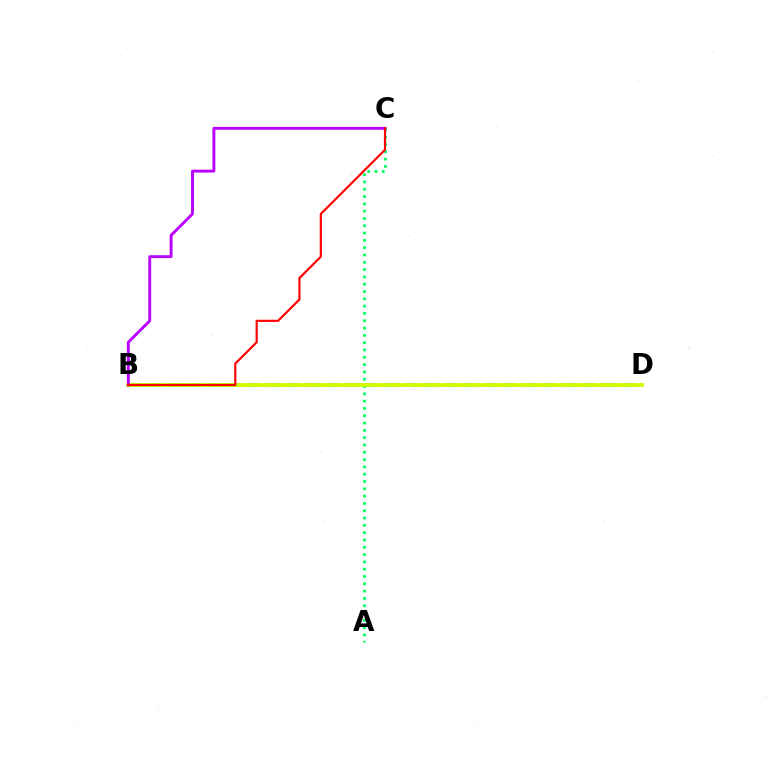{('B', 'D'): [{'color': '#0074ff', 'line_style': 'dashed', 'thickness': 2.68}, {'color': '#d1ff00', 'line_style': 'solid', 'thickness': 2.75}], ('A', 'C'): [{'color': '#00ff5c', 'line_style': 'dotted', 'thickness': 1.99}], ('B', 'C'): [{'color': '#b900ff', 'line_style': 'solid', 'thickness': 2.08}, {'color': '#ff0000', 'line_style': 'solid', 'thickness': 1.57}]}